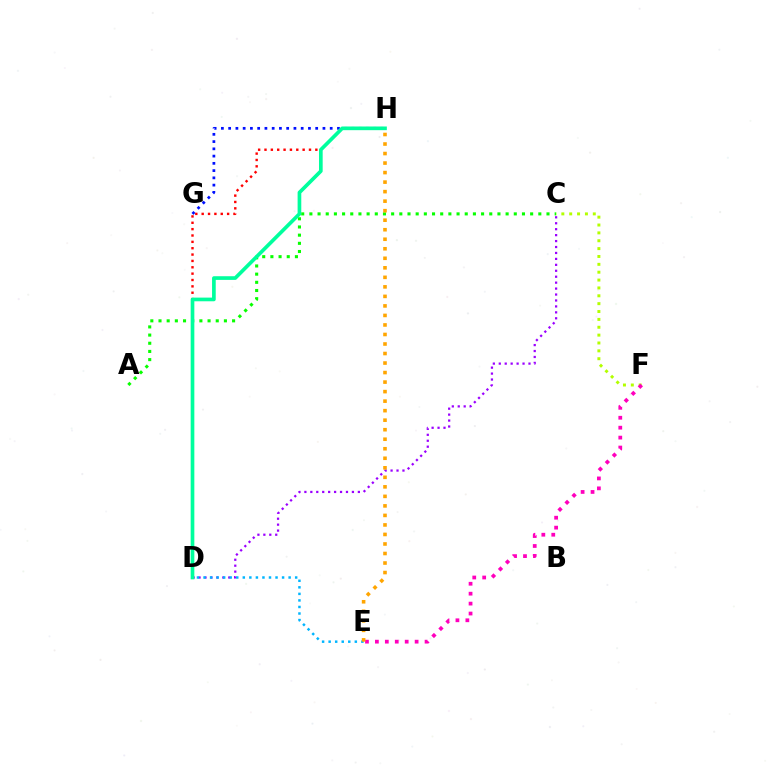{('C', 'F'): [{'color': '#b3ff00', 'line_style': 'dotted', 'thickness': 2.14}], ('A', 'C'): [{'color': '#08ff00', 'line_style': 'dotted', 'thickness': 2.22}], ('C', 'D'): [{'color': '#9b00ff', 'line_style': 'dotted', 'thickness': 1.61}], ('D', 'E'): [{'color': '#00b5ff', 'line_style': 'dotted', 'thickness': 1.78}], ('G', 'H'): [{'color': '#0010ff', 'line_style': 'dotted', 'thickness': 1.97}], ('E', 'F'): [{'color': '#ff00bd', 'line_style': 'dotted', 'thickness': 2.7}], ('D', 'H'): [{'color': '#ff0000', 'line_style': 'dotted', 'thickness': 1.73}, {'color': '#00ff9d', 'line_style': 'solid', 'thickness': 2.65}], ('E', 'H'): [{'color': '#ffa500', 'line_style': 'dotted', 'thickness': 2.59}]}